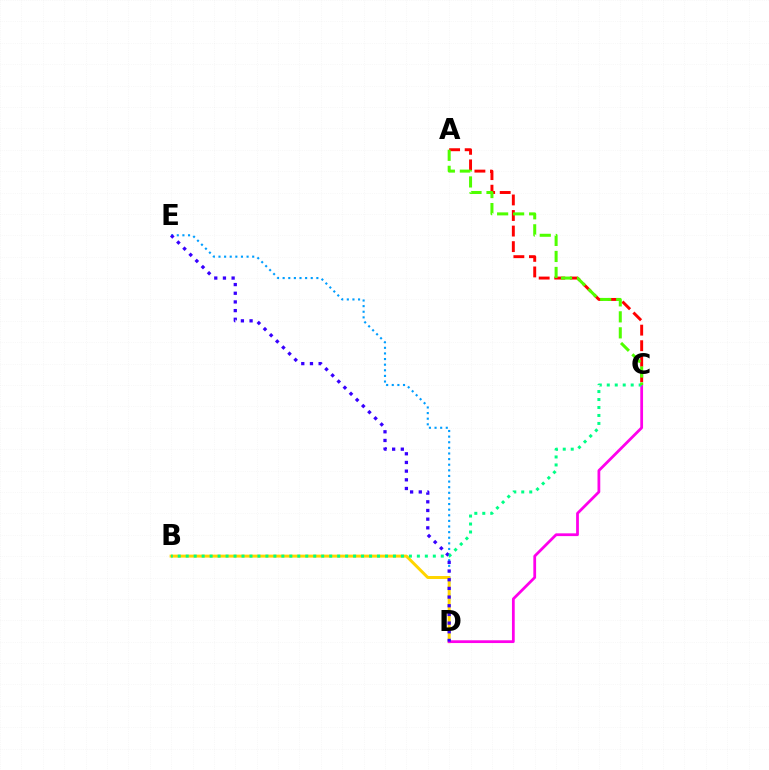{('D', 'E'): [{'color': '#009eff', 'line_style': 'dotted', 'thickness': 1.53}, {'color': '#3700ff', 'line_style': 'dotted', 'thickness': 2.36}], ('B', 'D'): [{'color': '#ffd500', 'line_style': 'solid', 'thickness': 2.14}], ('C', 'D'): [{'color': '#ff00ed', 'line_style': 'solid', 'thickness': 1.99}], ('A', 'C'): [{'color': '#ff0000', 'line_style': 'dashed', 'thickness': 2.11}, {'color': '#4fff00', 'line_style': 'dashed', 'thickness': 2.17}], ('B', 'C'): [{'color': '#00ff86', 'line_style': 'dotted', 'thickness': 2.17}]}